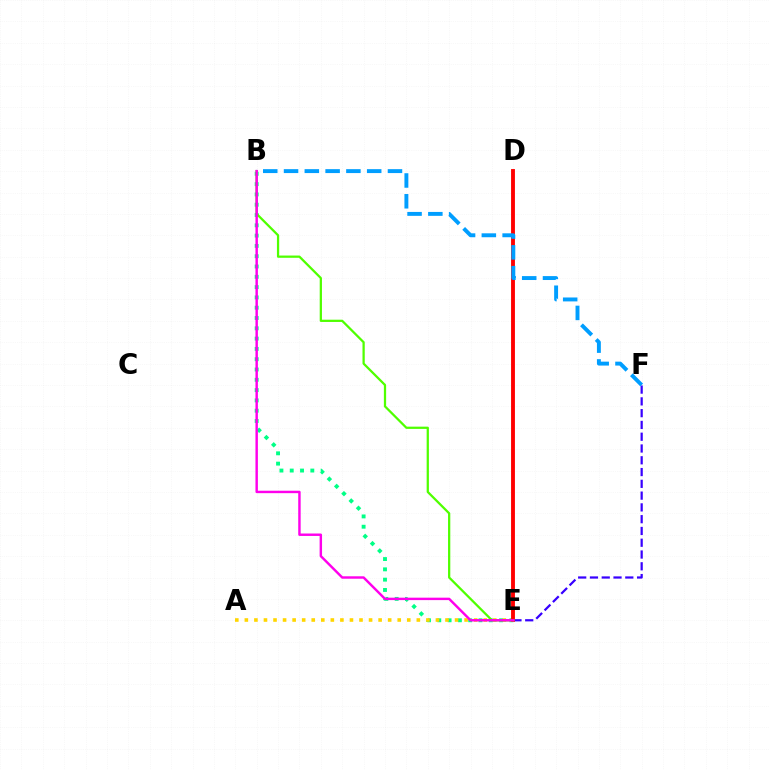{('B', 'E'): [{'color': '#00ff86', 'line_style': 'dotted', 'thickness': 2.8}, {'color': '#4fff00', 'line_style': 'solid', 'thickness': 1.62}, {'color': '#ff00ed', 'line_style': 'solid', 'thickness': 1.75}], ('A', 'E'): [{'color': '#ffd500', 'line_style': 'dotted', 'thickness': 2.6}], ('E', 'F'): [{'color': '#3700ff', 'line_style': 'dashed', 'thickness': 1.6}], ('D', 'E'): [{'color': '#ff0000', 'line_style': 'solid', 'thickness': 2.78}], ('B', 'F'): [{'color': '#009eff', 'line_style': 'dashed', 'thickness': 2.82}]}